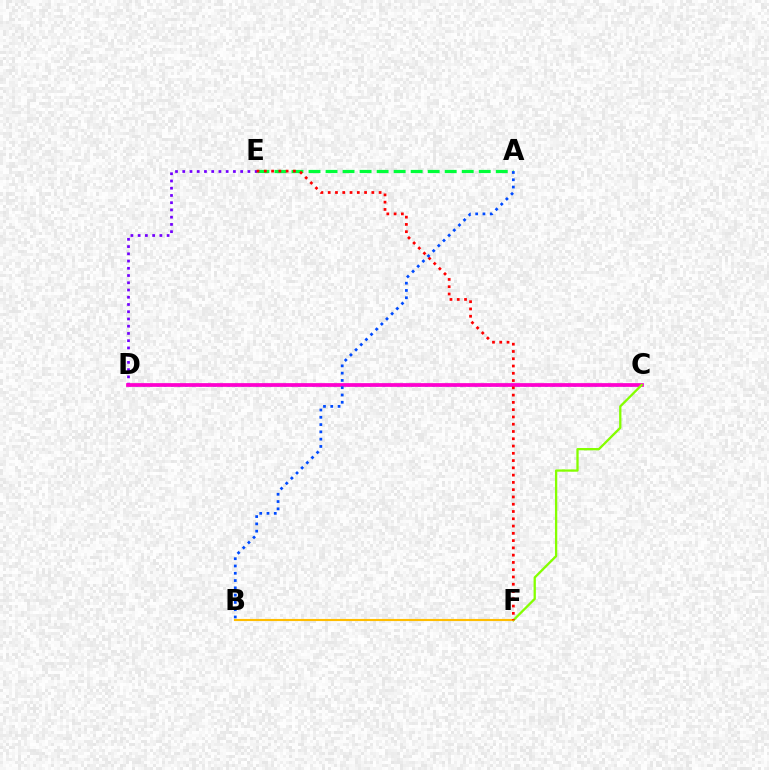{('D', 'E'): [{'color': '#7200ff', 'line_style': 'dotted', 'thickness': 1.97}], ('C', 'D'): [{'color': '#00fff6', 'line_style': 'dotted', 'thickness': 1.92}, {'color': '#ff00cf', 'line_style': 'solid', 'thickness': 2.69}], ('C', 'F'): [{'color': '#84ff00', 'line_style': 'solid', 'thickness': 1.65}], ('A', 'E'): [{'color': '#00ff39', 'line_style': 'dashed', 'thickness': 2.31}], ('B', 'F'): [{'color': '#ffbd00', 'line_style': 'solid', 'thickness': 1.53}], ('E', 'F'): [{'color': '#ff0000', 'line_style': 'dotted', 'thickness': 1.98}], ('A', 'B'): [{'color': '#004bff', 'line_style': 'dotted', 'thickness': 1.98}]}